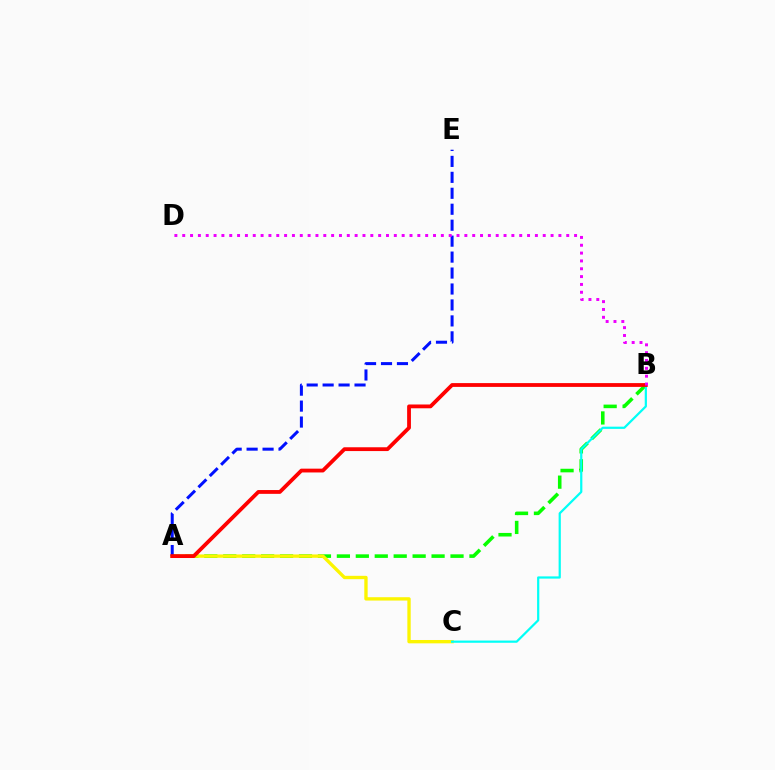{('A', 'B'): [{'color': '#08ff00', 'line_style': 'dashed', 'thickness': 2.57}, {'color': '#ff0000', 'line_style': 'solid', 'thickness': 2.74}], ('A', 'C'): [{'color': '#fcf500', 'line_style': 'solid', 'thickness': 2.41}], ('B', 'C'): [{'color': '#00fff6', 'line_style': 'solid', 'thickness': 1.6}], ('A', 'E'): [{'color': '#0010ff', 'line_style': 'dashed', 'thickness': 2.17}], ('B', 'D'): [{'color': '#ee00ff', 'line_style': 'dotted', 'thickness': 2.13}]}